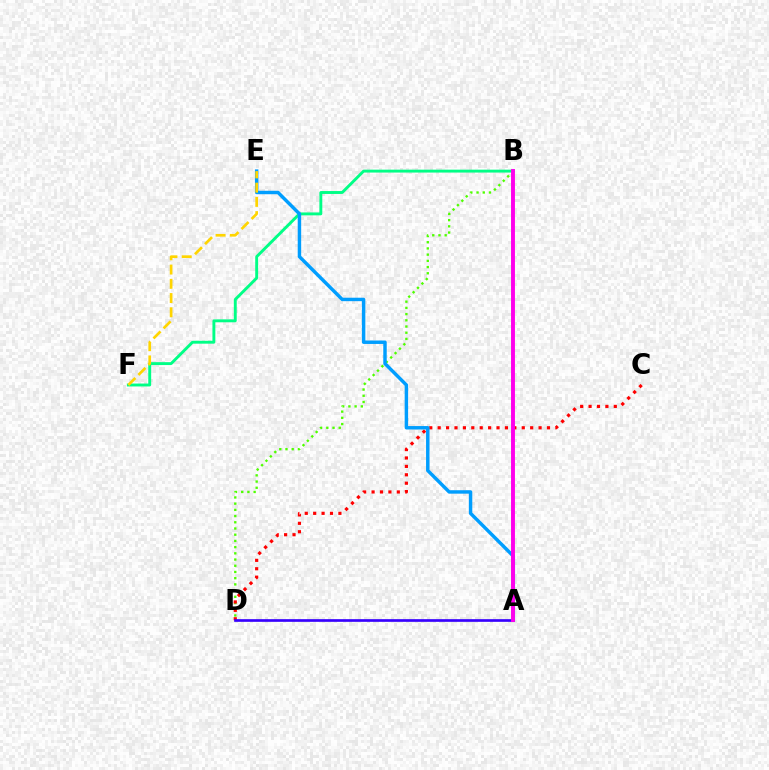{('B', 'D'): [{'color': '#4fff00', 'line_style': 'dotted', 'thickness': 1.69}], ('C', 'D'): [{'color': '#ff0000', 'line_style': 'dotted', 'thickness': 2.28}], ('B', 'F'): [{'color': '#00ff86', 'line_style': 'solid', 'thickness': 2.09}], ('A', 'E'): [{'color': '#009eff', 'line_style': 'solid', 'thickness': 2.48}], ('A', 'D'): [{'color': '#3700ff', 'line_style': 'solid', 'thickness': 1.92}], ('E', 'F'): [{'color': '#ffd500', 'line_style': 'dashed', 'thickness': 1.93}], ('A', 'B'): [{'color': '#ff00ed', 'line_style': 'solid', 'thickness': 2.81}]}